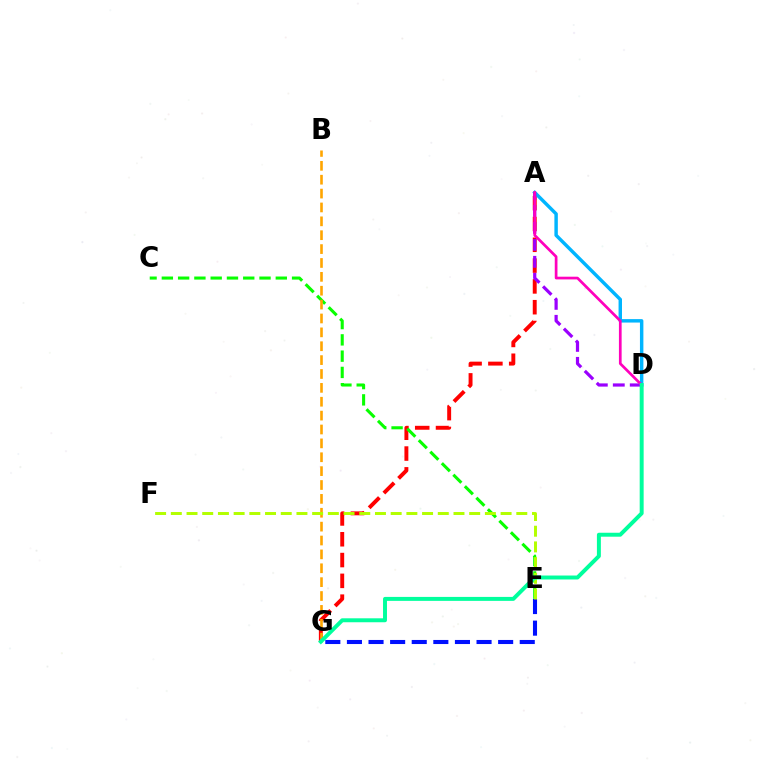{('A', 'G'): [{'color': '#ff0000', 'line_style': 'dashed', 'thickness': 2.83}], ('C', 'E'): [{'color': '#08ff00', 'line_style': 'dashed', 'thickness': 2.21}], ('A', 'D'): [{'color': '#00b5ff', 'line_style': 'solid', 'thickness': 2.48}, {'color': '#9b00ff', 'line_style': 'dashed', 'thickness': 2.3}, {'color': '#ff00bd', 'line_style': 'solid', 'thickness': 1.95}], ('B', 'G'): [{'color': '#ffa500', 'line_style': 'dashed', 'thickness': 1.89}], ('E', 'G'): [{'color': '#0010ff', 'line_style': 'dashed', 'thickness': 2.93}], ('E', 'F'): [{'color': '#b3ff00', 'line_style': 'dashed', 'thickness': 2.13}], ('D', 'G'): [{'color': '#00ff9d', 'line_style': 'solid', 'thickness': 2.85}]}